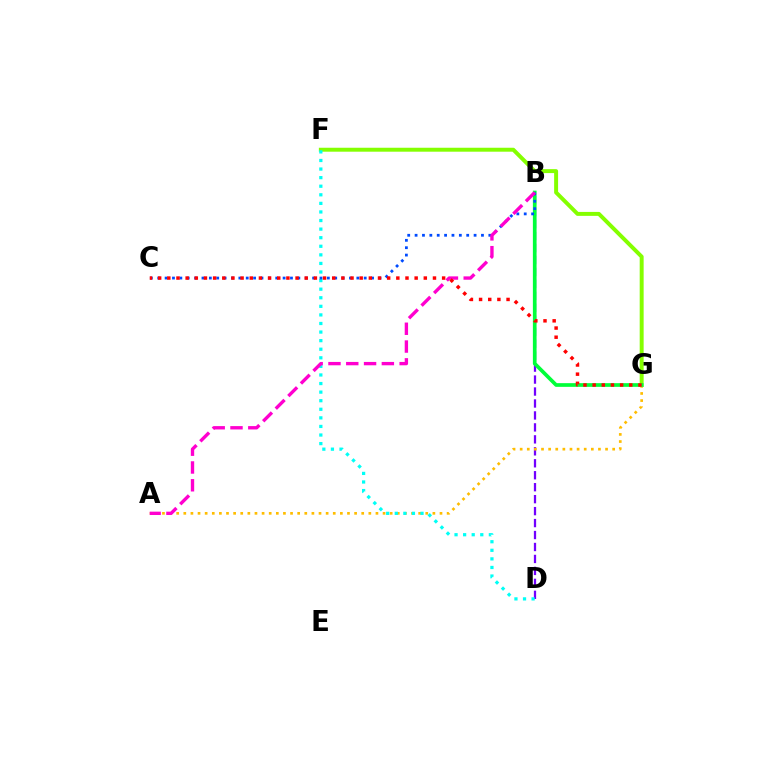{('B', 'D'): [{'color': '#7200ff', 'line_style': 'dashed', 'thickness': 1.62}], ('F', 'G'): [{'color': '#84ff00', 'line_style': 'solid', 'thickness': 2.84}], ('A', 'G'): [{'color': '#ffbd00', 'line_style': 'dotted', 'thickness': 1.93}], ('B', 'G'): [{'color': '#00ff39', 'line_style': 'solid', 'thickness': 2.65}], ('D', 'F'): [{'color': '#00fff6', 'line_style': 'dotted', 'thickness': 2.33}], ('B', 'C'): [{'color': '#004bff', 'line_style': 'dotted', 'thickness': 2.0}], ('A', 'B'): [{'color': '#ff00cf', 'line_style': 'dashed', 'thickness': 2.42}], ('C', 'G'): [{'color': '#ff0000', 'line_style': 'dotted', 'thickness': 2.49}]}